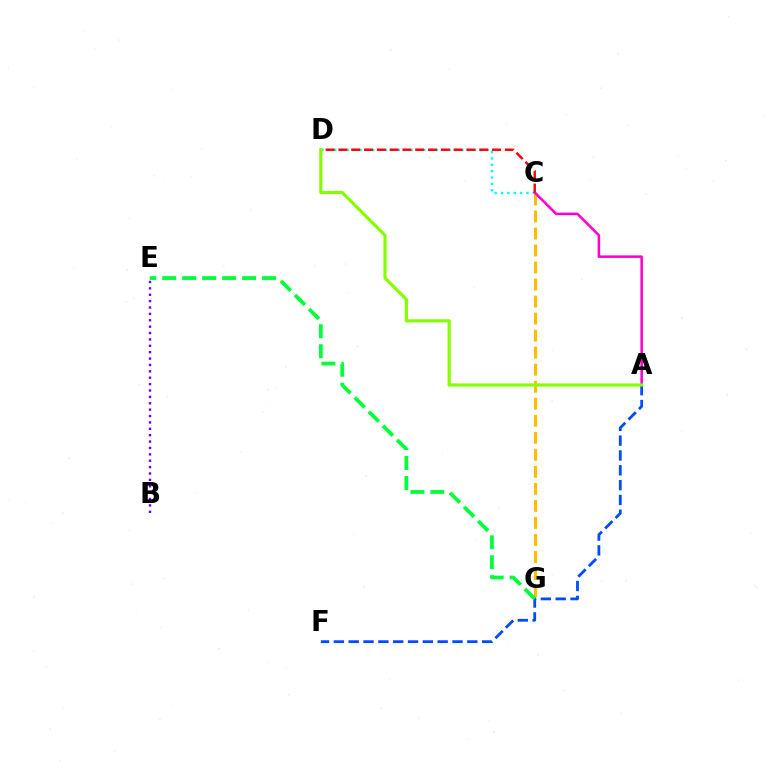{('C', 'G'): [{'color': '#ffbd00', 'line_style': 'dashed', 'thickness': 2.31}], ('C', 'D'): [{'color': '#00fff6', 'line_style': 'dotted', 'thickness': 1.73}, {'color': '#ff0000', 'line_style': 'dashed', 'thickness': 1.74}], ('A', 'F'): [{'color': '#004bff', 'line_style': 'dashed', 'thickness': 2.01}], ('B', 'E'): [{'color': '#7200ff', 'line_style': 'dotted', 'thickness': 1.73}], ('E', 'G'): [{'color': '#00ff39', 'line_style': 'dashed', 'thickness': 2.71}], ('A', 'C'): [{'color': '#ff00cf', 'line_style': 'solid', 'thickness': 1.84}], ('A', 'D'): [{'color': '#84ff00', 'line_style': 'solid', 'thickness': 2.28}]}